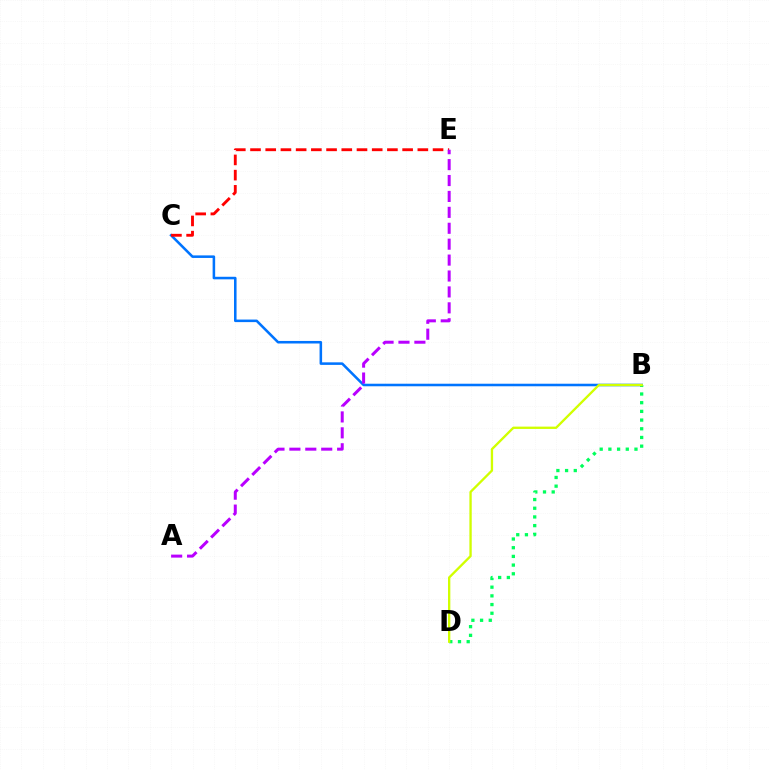{('B', 'C'): [{'color': '#0074ff', 'line_style': 'solid', 'thickness': 1.84}], ('B', 'D'): [{'color': '#00ff5c', 'line_style': 'dotted', 'thickness': 2.36}, {'color': '#d1ff00', 'line_style': 'solid', 'thickness': 1.68}], ('C', 'E'): [{'color': '#ff0000', 'line_style': 'dashed', 'thickness': 2.07}], ('A', 'E'): [{'color': '#b900ff', 'line_style': 'dashed', 'thickness': 2.16}]}